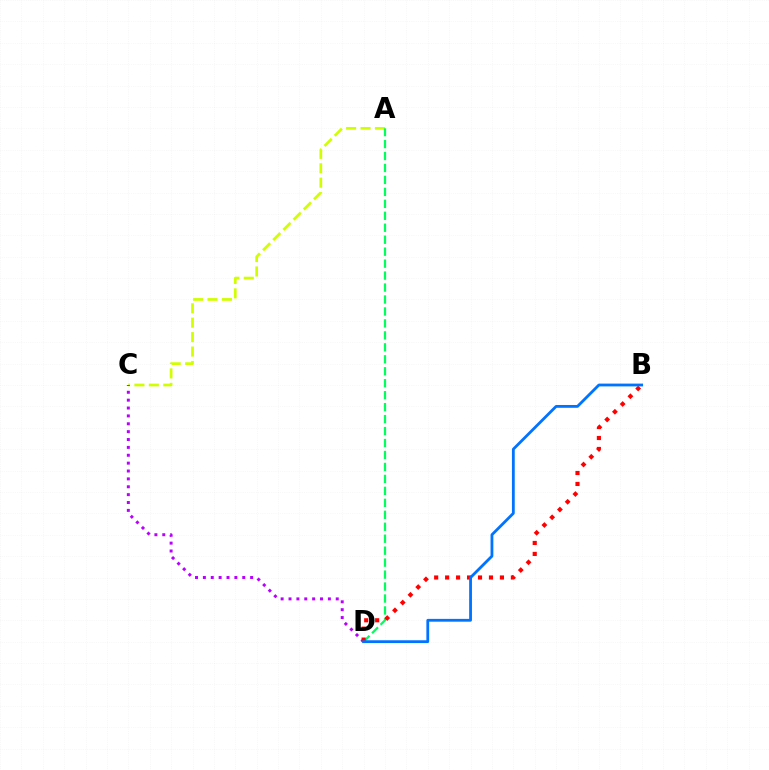{('A', 'C'): [{'color': '#d1ff00', 'line_style': 'dashed', 'thickness': 1.96}], ('C', 'D'): [{'color': '#b900ff', 'line_style': 'dotted', 'thickness': 2.14}], ('A', 'D'): [{'color': '#00ff5c', 'line_style': 'dashed', 'thickness': 1.62}], ('B', 'D'): [{'color': '#ff0000', 'line_style': 'dotted', 'thickness': 2.98}, {'color': '#0074ff', 'line_style': 'solid', 'thickness': 2.02}]}